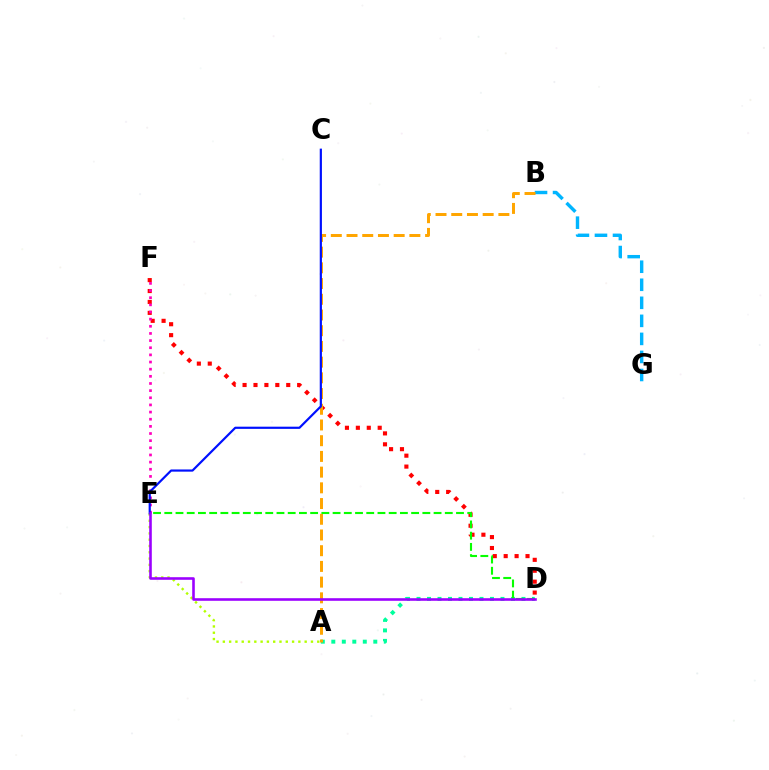{('A', 'D'): [{'color': '#00ff9d', 'line_style': 'dotted', 'thickness': 2.85}], ('B', 'G'): [{'color': '#00b5ff', 'line_style': 'dashed', 'thickness': 2.45}], ('D', 'F'): [{'color': '#ff0000', 'line_style': 'dotted', 'thickness': 2.97}], ('A', 'E'): [{'color': '#b3ff00', 'line_style': 'dotted', 'thickness': 1.71}], ('A', 'B'): [{'color': '#ffa500', 'line_style': 'dashed', 'thickness': 2.13}], ('E', 'F'): [{'color': '#ff00bd', 'line_style': 'dotted', 'thickness': 1.94}], ('C', 'E'): [{'color': '#0010ff', 'line_style': 'solid', 'thickness': 1.58}], ('D', 'E'): [{'color': '#08ff00', 'line_style': 'dashed', 'thickness': 1.52}, {'color': '#9b00ff', 'line_style': 'solid', 'thickness': 1.87}]}